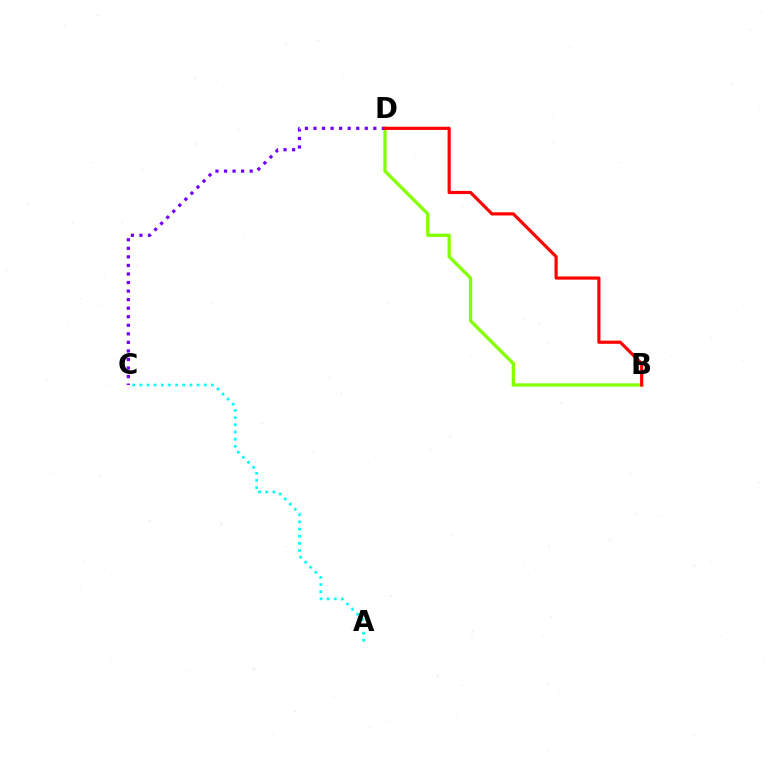{('B', 'D'): [{'color': '#84ff00', 'line_style': 'solid', 'thickness': 2.37}, {'color': '#ff0000', 'line_style': 'solid', 'thickness': 2.27}], ('A', 'C'): [{'color': '#00fff6', 'line_style': 'dotted', 'thickness': 1.95}], ('C', 'D'): [{'color': '#7200ff', 'line_style': 'dotted', 'thickness': 2.32}]}